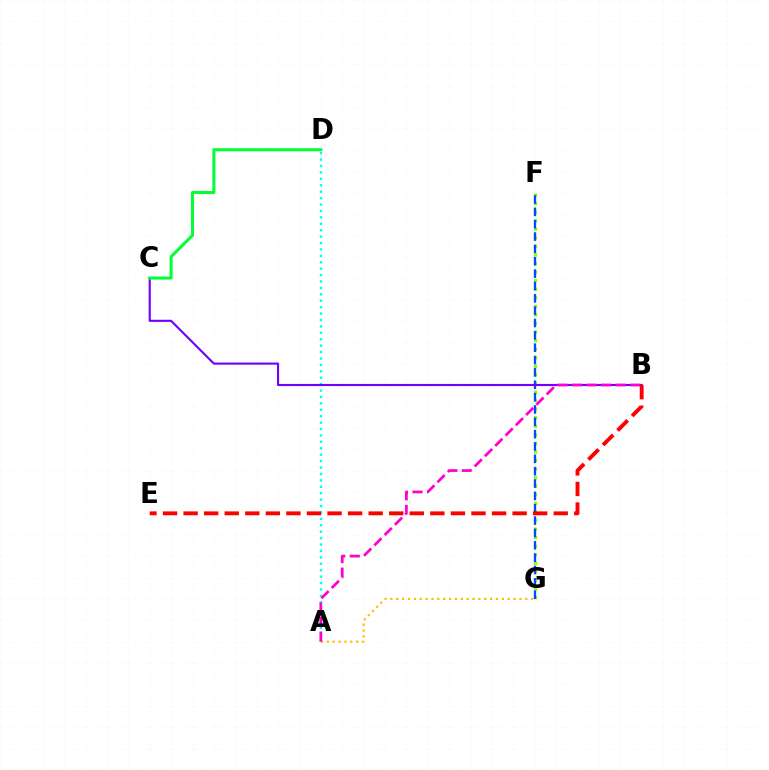{('F', 'G'): [{'color': '#84ff00', 'line_style': 'dotted', 'thickness': 2.33}, {'color': '#004bff', 'line_style': 'dashed', 'thickness': 1.68}], ('A', 'D'): [{'color': '#00fff6', 'line_style': 'dotted', 'thickness': 1.74}], ('B', 'C'): [{'color': '#7200ff', 'line_style': 'solid', 'thickness': 1.53}], ('A', 'G'): [{'color': '#ffbd00', 'line_style': 'dotted', 'thickness': 1.59}], ('A', 'B'): [{'color': '#ff00cf', 'line_style': 'dashed', 'thickness': 1.98}], ('B', 'E'): [{'color': '#ff0000', 'line_style': 'dashed', 'thickness': 2.79}], ('C', 'D'): [{'color': '#00ff39', 'line_style': 'solid', 'thickness': 2.19}]}